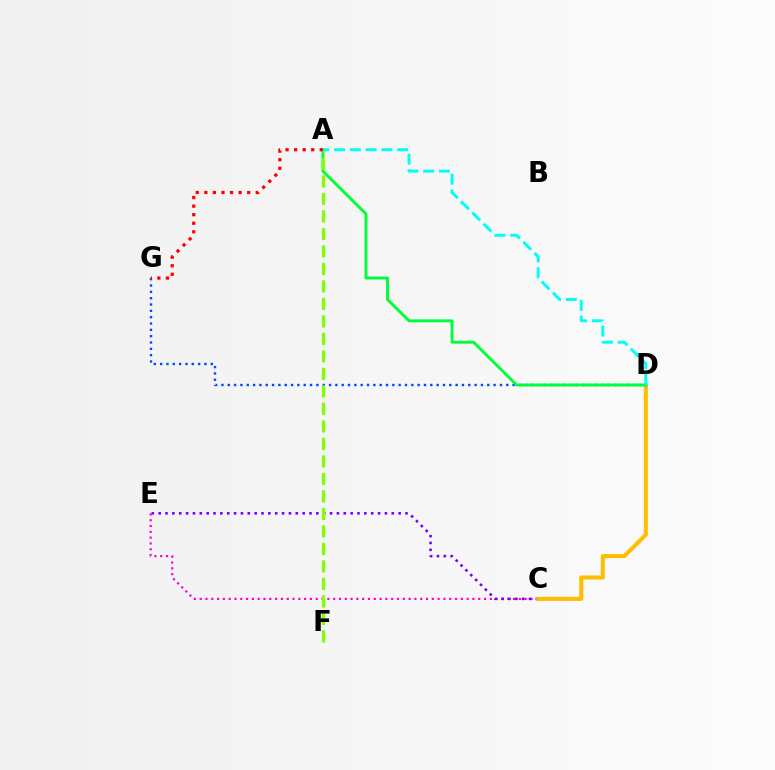{('C', 'E'): [{'color': '#ff00cf', 'line_style': 'dotted', 'thickness': 1.58}, {'color': '#7200ff', 'line_style': 'dotted', 'thickness': 1.86}], ('D', 'G'): [{'color': '#004bff', 'line_style': 'dotted', 'thickness': 1.72}], ('C', 'D'): [{'color': '#ffbd00', 'line_style': 'solid', 'thickness': 2.91}], ('A', 'D'): [{'color': '#00ff39', 'line_style': 'solid', 'thickness': 2.1}, {'color': '#00fff6', 'line_style': 'dashed', 'thickness': 2.14}], ('A', 'F'): [{'color': '#84ff00', 'line_style': 'dashed', 'thickness': 2.38}], ('A', 'G'): [{'color': '#ff0000', 'line_style': 'dotted', 'thickness': 2.33}]}